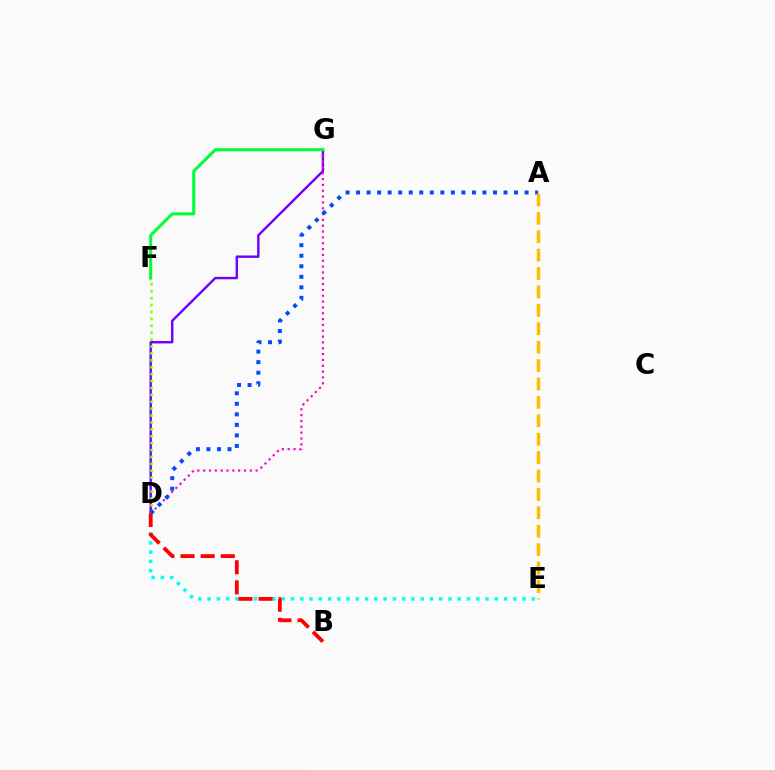{('D', 'G'): [{'color': '#7200ff', 'line_style': 'solid', 'thickness': 1.74}, {'color': '#ff00cf', 'line_style': 'dotted', 'thickness': 1.59}], ('D', 'E'): [{'color': '#00fff6', 'line_style': 'dotted', 'thickness': 2.52}], ('D', 'F'): [{'color': '#84ff00', 'line_style': 'dotted', 'thickness': 1.88}], ('F', 'G'): [{'color': '#00ff39', 'line_style': 'solid', 'thickness': 2.21}], ('A', 'D'): [{'color': '#004bff', 'line_style': 'dotted', 'thickness': 2.86}], ('A', 'E'): [{'color': '#ffbd00', 'line_style': 'dashed', 'thickness': 2.5}], ('B', 'D'): [{'color': '#ff0000', 'line_style': 'dashed', 'thickness': 2.74}]}